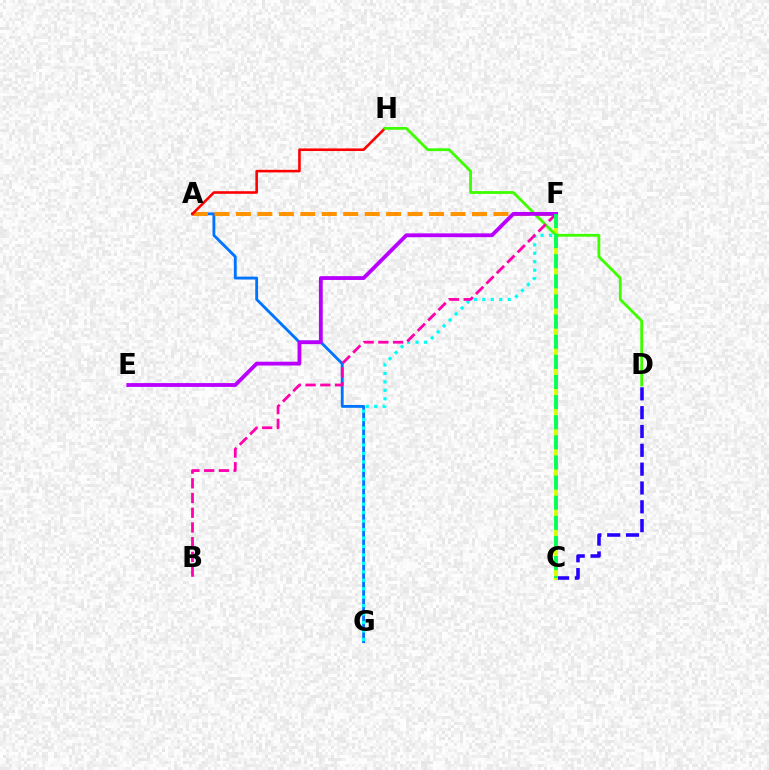{('A', 'G'): [{'color': '#0074ff', 'line_style': 'solid', 'thickness': 2.04}], ('F', 'G'): [{'color': '#00fff6', 'line_style': 'dotted', 'thickness': 2.3}], ('A', 'F'): [{'color': '#ff9400', 'line_style': 'dashed', 'thickness': 2.92}], ('C', 'D'): [{'color': '#2500ff', 'line_style': 'dashed', 'thickness': 2.56}], ('C', 'F'): [{'color': '#d1ff00', 'line_style': 'solid', 'thickness': 2.8}, {'color': '#00ff5c', 'line_style': 'dashed', 'thickness': 2.73}], ('A', 'H'): [{'color': '#ff0000', 'line_style': 'solid', 'thickness': 1.86}], ('D', 'H'): [{'color': '#3dff00', 'line_style': 'solid', 'thickness': 2.02}], ('B', 'F'): [{'color': '#ff00ac', 'line_style': 'dashed', 'thickness': 2.0}], ('E', 'F'): [{'color': '#b900ff', 'line_style': 'solid', 'thickness': 2.75}]}